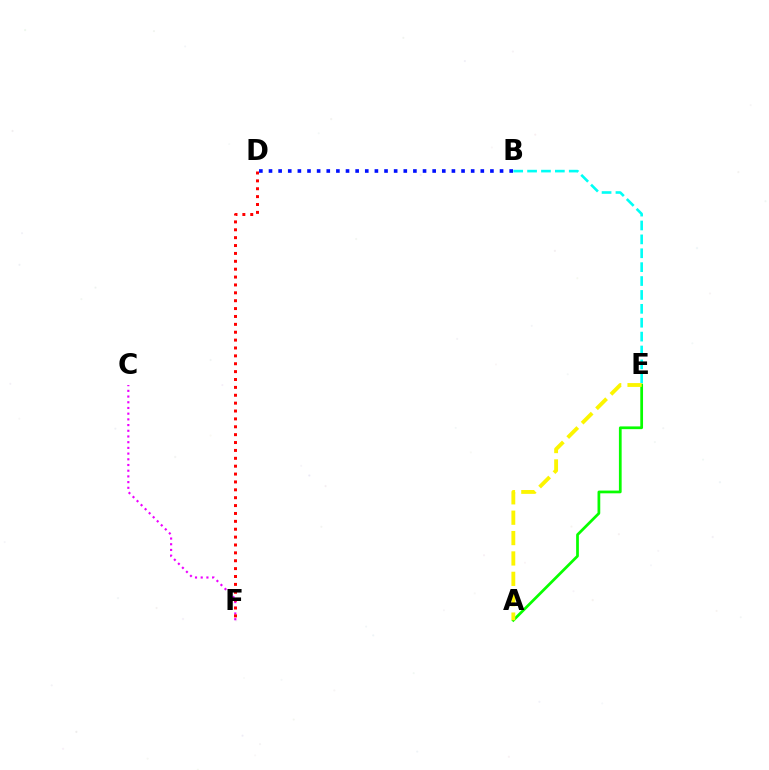{('B', 'D'): [{'color': '#0010ff', 'line_style': 'dotted', 'thickness': 2.62}], ('B', 'E'): [{'color': '#00fff6', 'line_style': 'dashed', 'thickness': 1.89}], ('C', 'F'): [{'color': '#ee00ff', 'line_style': 'dotted', 'thickness': 1.55}], ('A', 'E'): [{'color': '#08ff00', 'line_style': 'solid', 'thickness': 1.97}, {'color': '#fcf500', 'line_style': 'dashed', 'thickness': 2.77}], ('D', 'F'): [{'color': '#ff0000', 'line_style': 'dotted', 'thickness': 2.14}]}